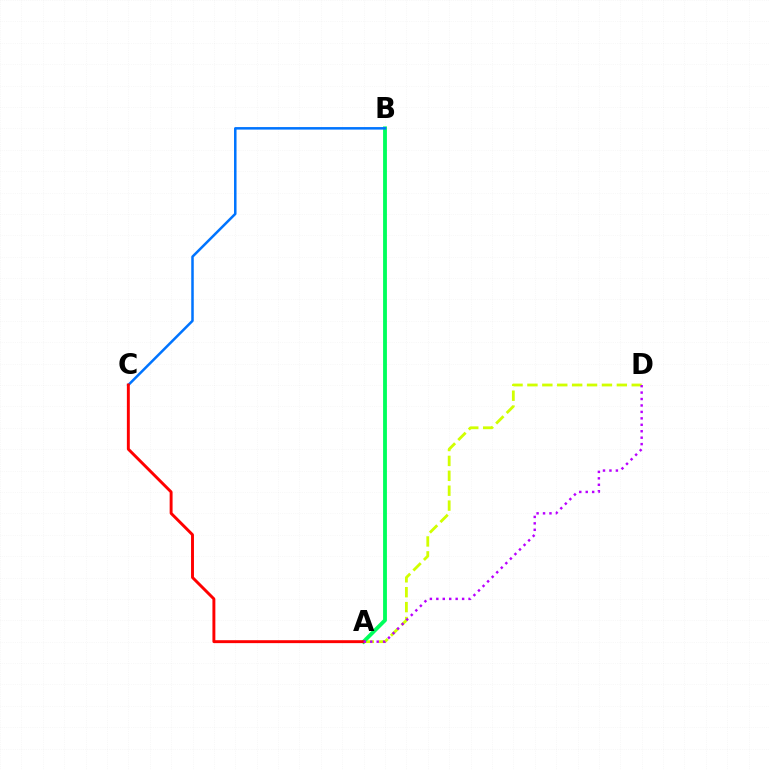{('A', 'D'): [{'color': '#d1ff00', 'line_style': 'dashed', 'thickness': 2.02}, {'color': '#b900ff', 'line_style': 'dotted', 'thickness': 1.75}], ('A', 'B'): [{'color': '#00ff5c', 'line_style': 'solid', 'thickness': 2.76}], ('B', 'C'): [{'color': '#0074ff', 'line_style': 'solid', 'thickness': 1.81}], ('A', 'C'): [{'color': '#ff0000', 'line_style': 'solid', 'thickness': 2.1}]}